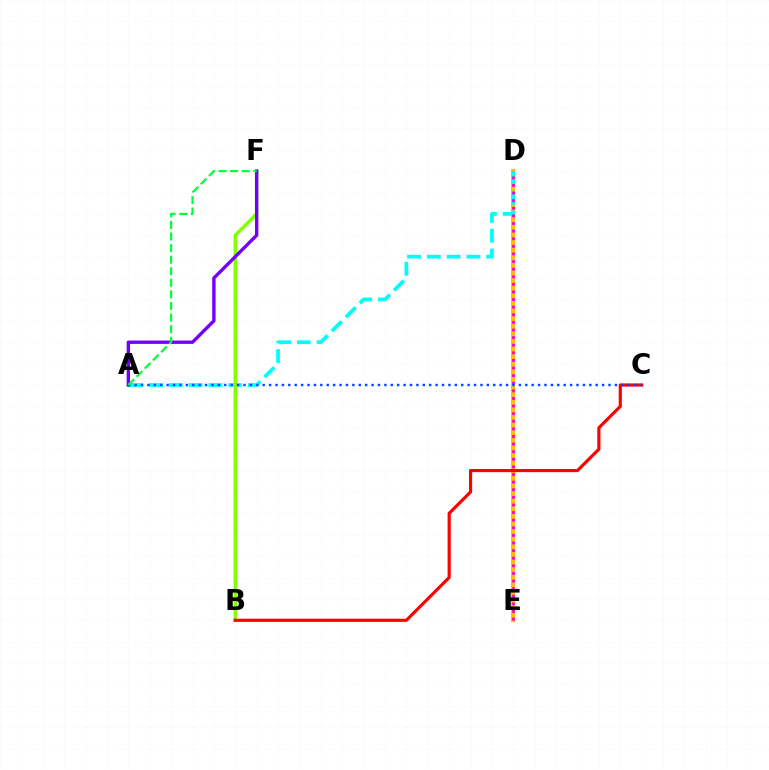{('D', 'E'): [{'color': '#ffbd00', 'line_style': 'solid', 'thickness': 2.96}, {'color': '#ff00cf', 'line_style': 'dotted', 'thickness': 2.07}], ('A', 'D'): [{'color': '#00fff6', 'line_style': 'dashed', 'thickness': 2.69}], ('B', 'F'): [{'color': '#84ff00', 'line_style': 'solid', 'thickness': 2.51}], ('B', 'C'): [{'color': '#ff0000', 'line_style': 'solid', 'thickness': 2.27}], ('A', 'F'): [{'color': '#7200ff', 'line_style': 'solid', 'thickness': 2.43}, {'color': '#00ff39', 'line_style': 'dashed', 'thickness': 1.57}], ('A', 'C'): [{'color': '#004bff', 'line_style': 'dotted', 'thickness': 1.74}]}